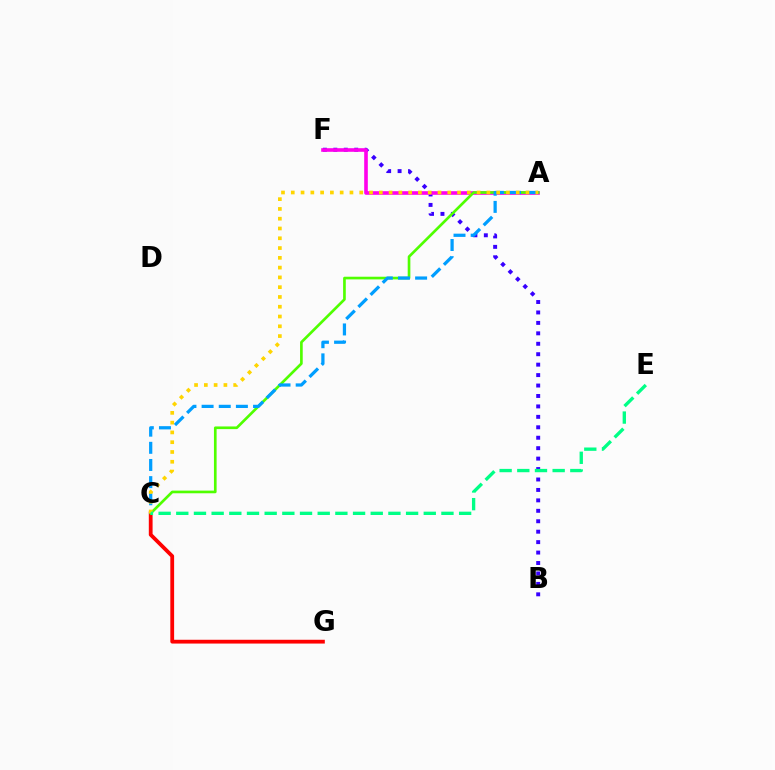{('B', 'F'): [{'color': '#3700ff', 'line_style': 'dotted', 'thickness': 2.84}], ('A', 'F'): [{'color': '#ff00ed', 'line_style': 'solid', 'thickness': 2.6}], ('C', 'G'): [{'color': '#ff0000', 'line_style': 'solid', 'thickness': 2.73}], ('A', 'C'): [{'color': '#4fff00', 'line_style': 'solid', 'thickness': 1.92}, {'color': '#009eff', 'line_style': 'dashed', 'thickness': 2.33}, {'color': '#ffd500', 'line_style': 'dotted', 'thickness': 2.66}], ('C', 'E'): [{'color': '#00ff86', 'line_style': 'dashed', 'thickness': 2.4}]}